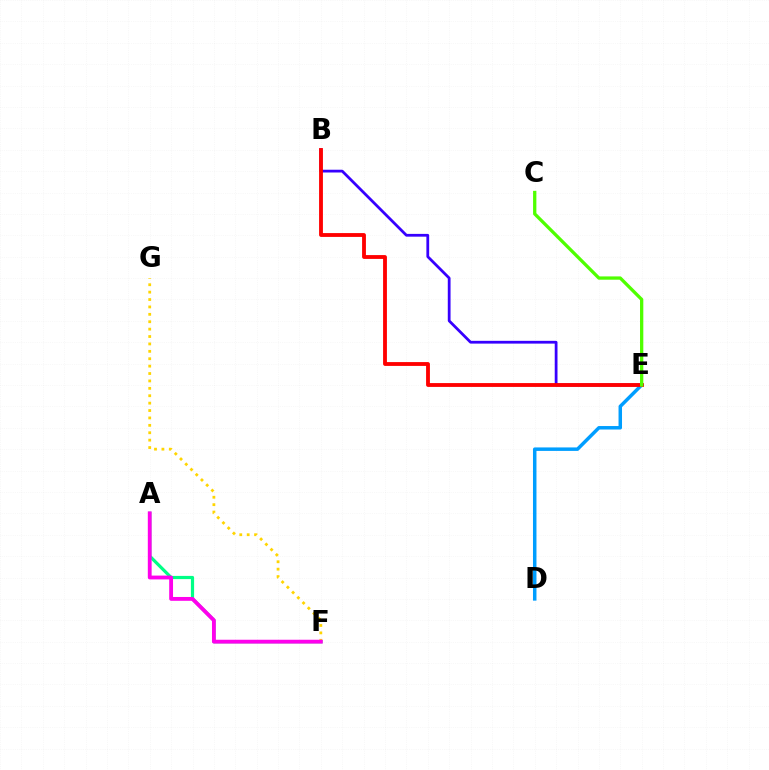{('D', 'E'): [{'color': '#009eff', 'line_style': 'solid', 'thickness': 2.51}], ('B', 'E'): [{'color': '#3700ff', 'line_style': 'solid', 'thickness': 2.0}, {'color': '#ff0000', 'line_style': 'solid', 'thickness': 2.76}], ('A', 'F'): [{'color': '#00ff86', 'line_style': 'solid', 'thickness': 2.31}, {'color': '#ff00ed', 'line_style': 'solid', 'thickness': 2.76}], ('F', 'G'): [{'color': '#ffd500', 'line_style': 'dotted', 'thickness': 2.01}], ('C', 'E'): [{'color': '#4fff00', 'line_style': 'solid', 'thickness': 2.37}]}